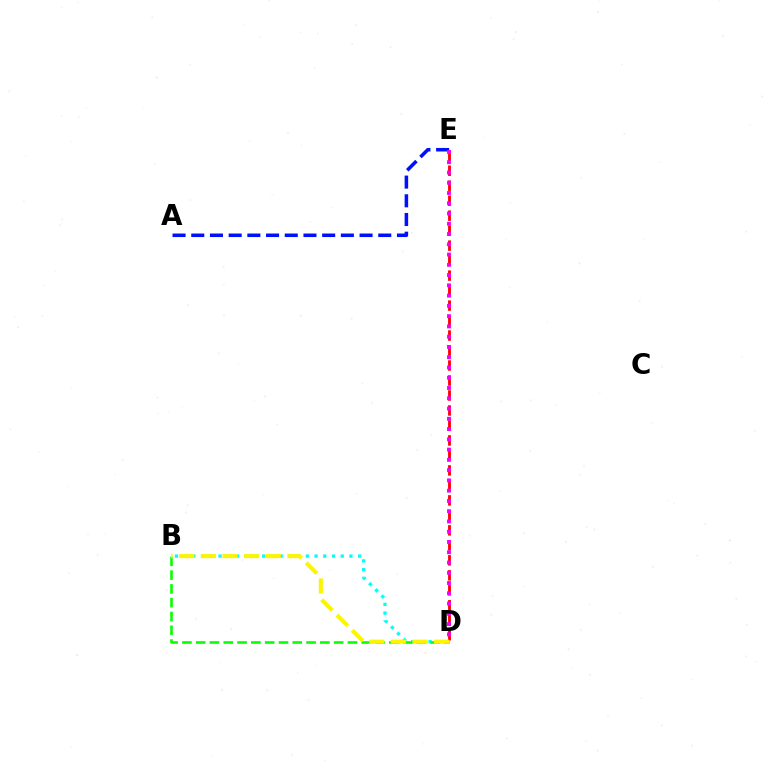{('B', 'D'): [{'color': '#00fff6', 'line_style': 'dotted', 'thickness': 2.37}, {'color': '#08ff00', 'line_style': 'dashed', 'thickness': 1.87}, {'color': '#fcf500', 'line_style': 'dashed', 'thickness': 2.94}], ('D', 'E'): [{'color': '#ff0000', 'line_style': 'dashed', 'thickness': 2.04}, {'color': '#ee00ff', 'line_style': 'dotted', 'thickness': 2.79}], ('A', 'E'): [{'color': '#0010ff', 'line_style': 'dashed', 'thickness': 2.54}]}